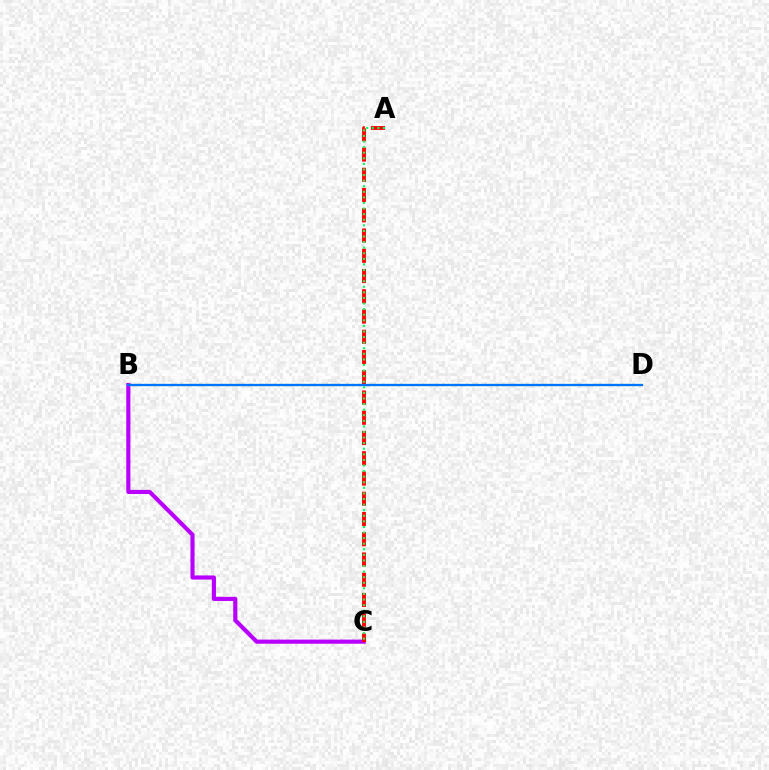{('B', 'C'): [{'color': '#b900ff', 'line_style': 'solid', 'thickness': 2.98}], ('B', 'D'): [{'color': '#d1ff00', 'line_style': 'dotted', 'thickness': 1.64}, {'color': '#0074ff', 'line_style': 'solid', 'thickness': 1.67}], ('A', 'C'): [{'color': '#ff0000', 'line_style': 'dashed', 'thickness': 2.75}, {'color': '#00ff5c', 'line_style': 'dotted', 'thickness': 1.52}]}